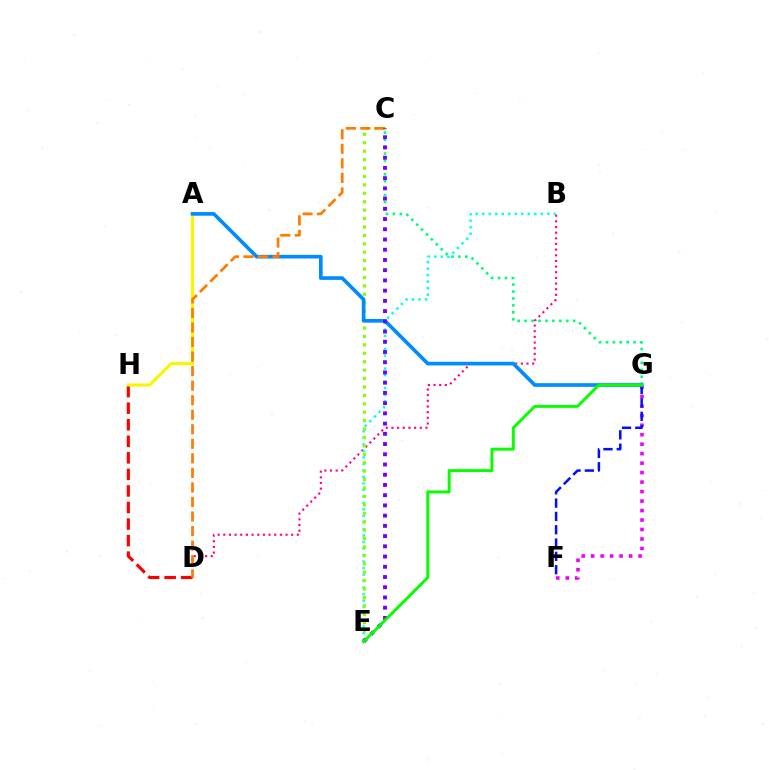{('C', 'G'): [{'color': '#00ff74', 'line_style': 'dotted', 'thickness': 1.88}], ('B', 'D'): [{'color': '#ff0094', 'line_style': 'dotted', 'thickness': 1.54}], ('F', 'G'): [{'color': '#ee00ff', 'line_style': 'dotted', 'thickness': 2.58}, {'color': '#0010ff', 'line_style': 'dashed', 'thickness': 1.81}], ('B', 'E'): [{'color': '#00fff6', 'line_style': 'dotted', 'thickness': 1.77}], ('D', 'H'): [{'color': '#ff0000', 'line_style': 'dashed', 'thickness': 2.25}], ('C', 'E'): [{'color': '#84ff00', 'line_style': 'dotted', 'thickness': 2.29}, {'color': '#7200ff', 'line_style': 'dotted', 'thickness': 2.78}], ('A', 'H'): [{'color': '#fcf500', 'line_style': 'solid', 'thickness': 2.27}], ('A', 'G'): [{'color': '#008cff', 'line_style': 'solid', 'thickness': 2.64}], ('C', 'D'): [{'color': '#ff7c00', 'line_style': 'dashed', 'thickness': 1.98}], ('E', 'G'): [{'color': '#08ff00', 'line_style': 'solid', 'thickness': 2.12}]}